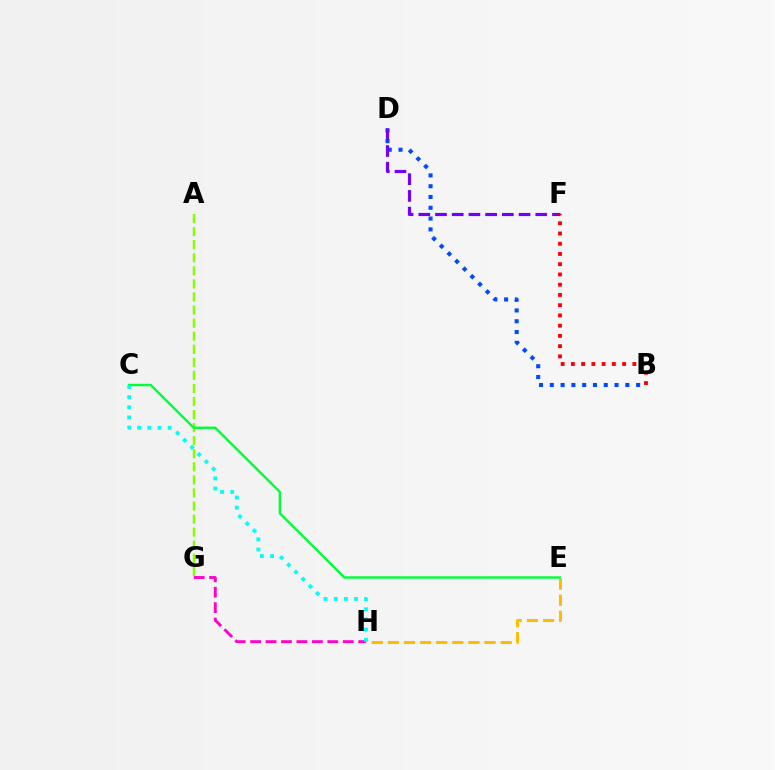{('B', 'D'): [{'color': '#004bff', 'line_style': 'dotted', 'thickness': 2.93}], ('E', 'H'): [{'color': '#ffbd00', 'line_style': 'dashed', 'thickness': 2.19}], ('A', 'G'): [{'color': '#84ff00', 'line_style': 'dashed', 'thickness': 1.78}], ('C', 'E'): [{'color': '#00ff39', 'line_style': 'solid', 'thickness': 1.74}], ('G', 'H'): [{'color': '#ff00cf', 'line_style': 'dashed', 'thickness': 2.1}], ('D', 'F'): [{'color': '#7200ff', 'line_style': 'dashed', 'thickness': 2.27}], ('C', 'H'): [{'color': '#00fff6', 'line_style': 'dotted', 'thickness': 2.76}], ('B', 'F'): [{'color': '#ff0000', 'line_style': 'dotted', 'thickness': 2.78}]}